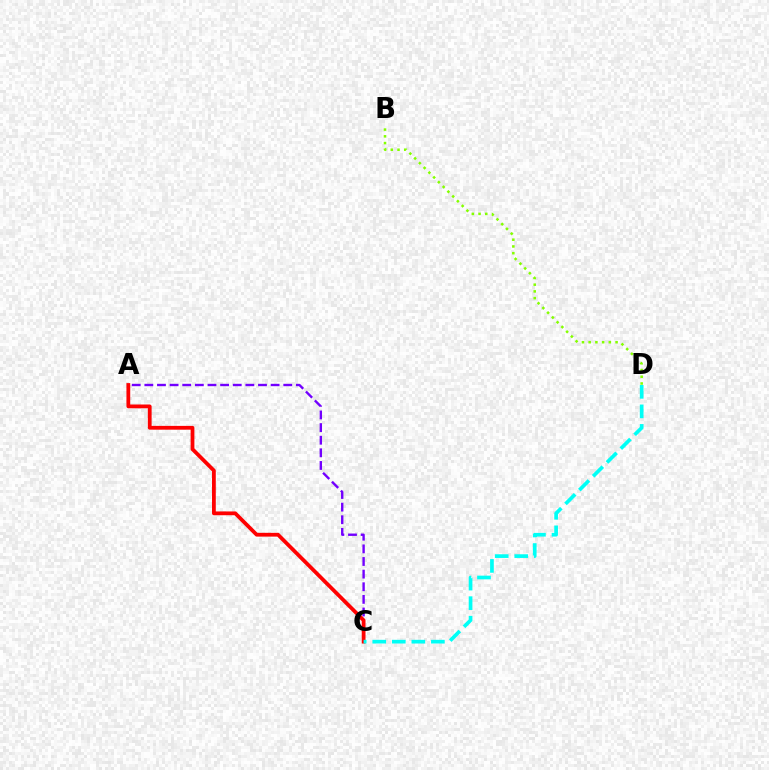{('A', 'C'): [{'color': '#7200ff', 'line_style': 'dashed', 'thickness': 1.72}, {'color': '#ff0000', 'line_style': 'solid', 'thickness': 2.72}], ('B', 'D'): [{'color': '#84ff00', 'line_style': 'dotted', 'thickness': 1.83}], ('C', 'D'): [{'color': '#00fff6', 'line_style': 'dashed', 'thickness': 2.66}]}